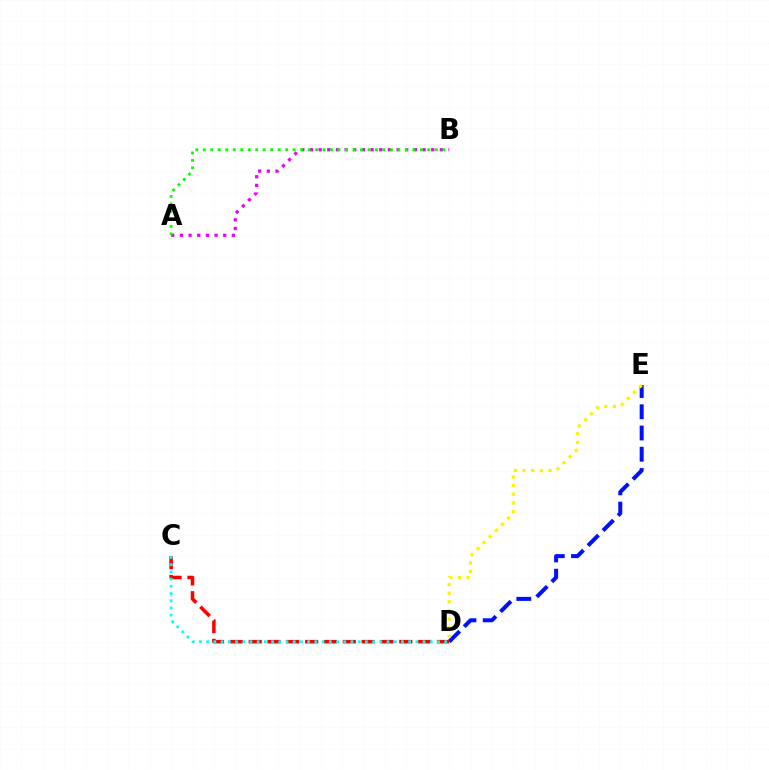{('D', 'E'): [{'color': '#0010ff', 'line_style': 'dashed', 'thickness': 2.89}, {'color': '#fcf500', 'line_style': 'dotted', 'thickness': 2.34}], ('C', 'D'): [{'color': '#ff0000', 'line_style': 'dashed', 'thickness': 2.56}, {'color': '#00fff6', 'line_style': 'dotted', 'thickness': 1.96}], ('A', 'B'): [{'color': '#ee00ff', 'line_style': 'dotted', 'thickness': 2.35}, {'color': '#08ff00', 'line_style': 'dotted', 'thickness': 2.03}]}